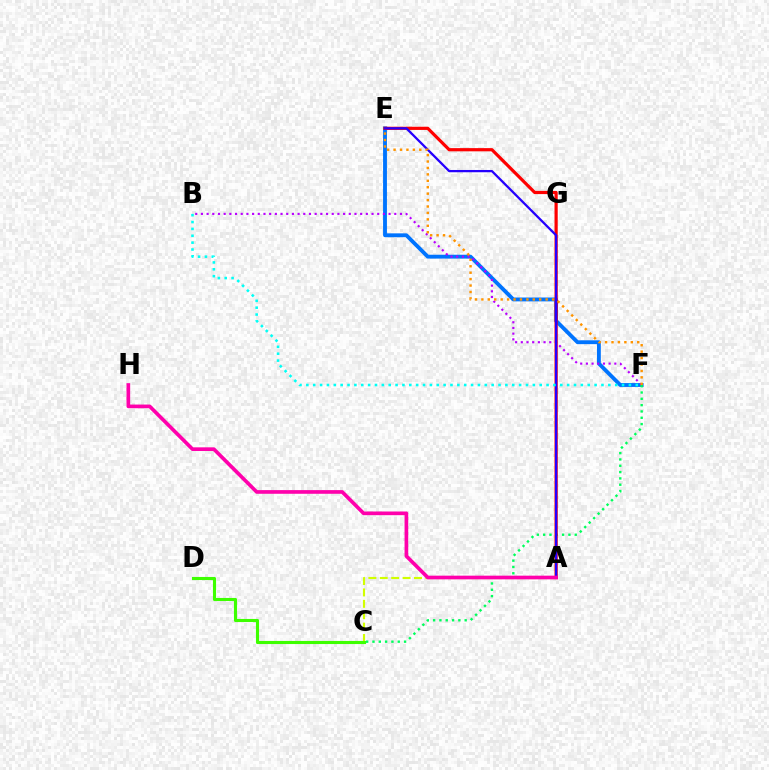{('E', 'F'): [{'color': '#0074ff', 'line_style': 'solid', 'thickness': 2.78}, {'color': '#ff9400', 'line_style': 'dotted', 'thickness': 1.75}], ('B', 'F'): [{'color': '#b900ff', 'line_style': 'dotted', 'thickness': 1.55}, {'color': '#00fff6', 'line_style': 'dotted', 'thickness': 1.86}], ('C', 'F'): [{'color': '#00ff5c', 'line_style': 'dotted', 'thickness': 1.72}], ('A', 'E'): [{'color': '#ff0000', 'line_style': 'solid', 'thickness': 2.3}, {'color': '#2500ff', 'line_style': 'solid', 'thickness': 1.63}], ('A', 'C'): [{'color': '#d1ff00', 'line_style': 'dashed', 'thickness': 1.55}], ('C', 'D'): [{'color': '#3dff00', 'line_style': 'solid', 'thickness': 2.23}], ('A', 'H'): [{'color': '#ff00ac', 'line_style': 'solid', 'thickness': 2.64}]}